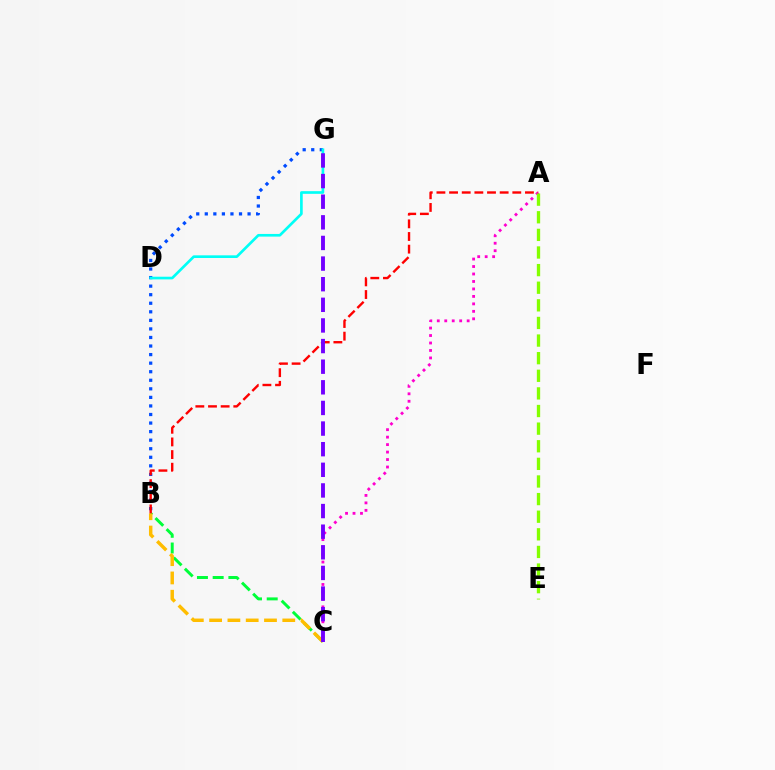{('B', 'G'): [{'color': '#004bff', 'line_style': 'dotted', 'thickness': 2.33}], ('A', 'C'): [{'color': '#ff00cf', 'line_style': 'dotted', 'thickness': 2.03}], ('B', 'C'): [{'color': '#00ff39', 'line_style': 'dashed', 'thickness': 2.13}, {'color': '#ffbd00', 'line_style': 'dashed', 'thickness': 2.48}], ('D', 'G'): [{'color': '#00fff6', 'line_style': 'solid', 'thickness': 1.92}], ('A', 'B'): [{'color': '#ff0000', 'line_style': 'dashed', 'thickness': 1.72}], ('A', 'E'): [{'color': '#84ff00', 'line_style': 'dashed', 'thickness': 2.39}], ('C', 'G'): [{'color': '#7200ff', 'line_style': 'dashed', 'thickness': 2.8}]}